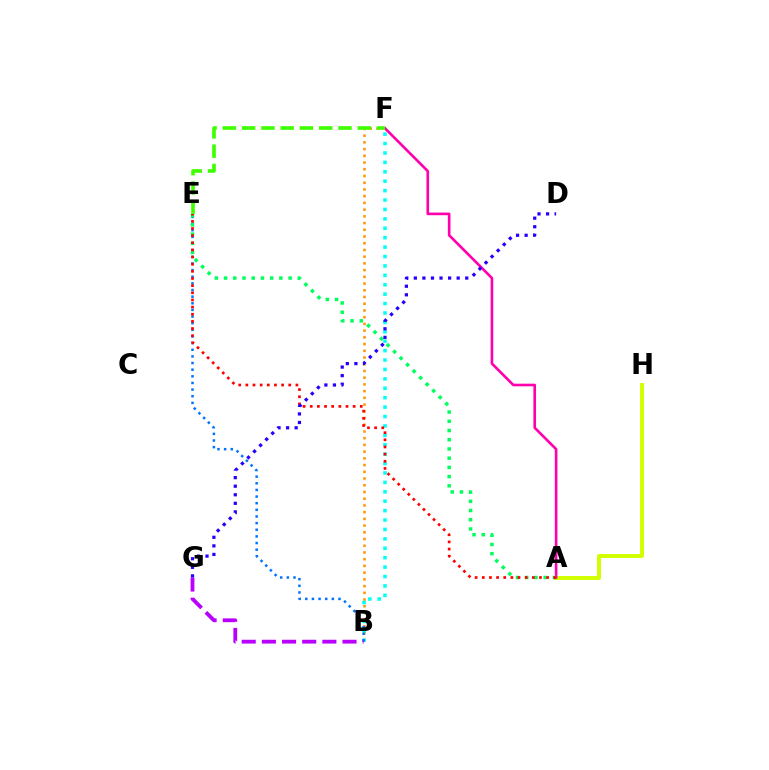{('B', 'F'): [{'color': '#ff9400', 'line_style': 'dotted', 'thickness': 1.83}, {'color': '#00fff6', 'line_style': 'dotted', 'thickness': 2.56}], ('A', 'H'): [{'color': '#d1ff00', 'line_style': 'solid', 'thickness': 2.83}], ('B', 'E'): [{'color': '#0074ff', 'line_style': 'dotted', 'thickness': 1.8}], ('A', 'F'): [{'color': '#ff00ac', 'line_style': 'solid', 'thickness': 1.9}], ('A', 'E'): [{'color': '#00ff5c', 'line_style': 'dotted', 'thickness': 2.5}, {'color': '#ff0000', 'line_style': 'dotted', 'thickness': 1.94}], ('B', 'G'): [{'color': '#b900ff', 'line_style': 'dashed', 'thickness': 2.74}], ('D', 'G'): [{'color': '#2500ff', 'line_style': 'dotted', 'thickness': 2.33}], ('E', 'F'): [{'color': '#3dff00', 'line_style': 'dashed', 'thickness': 2.62}]}